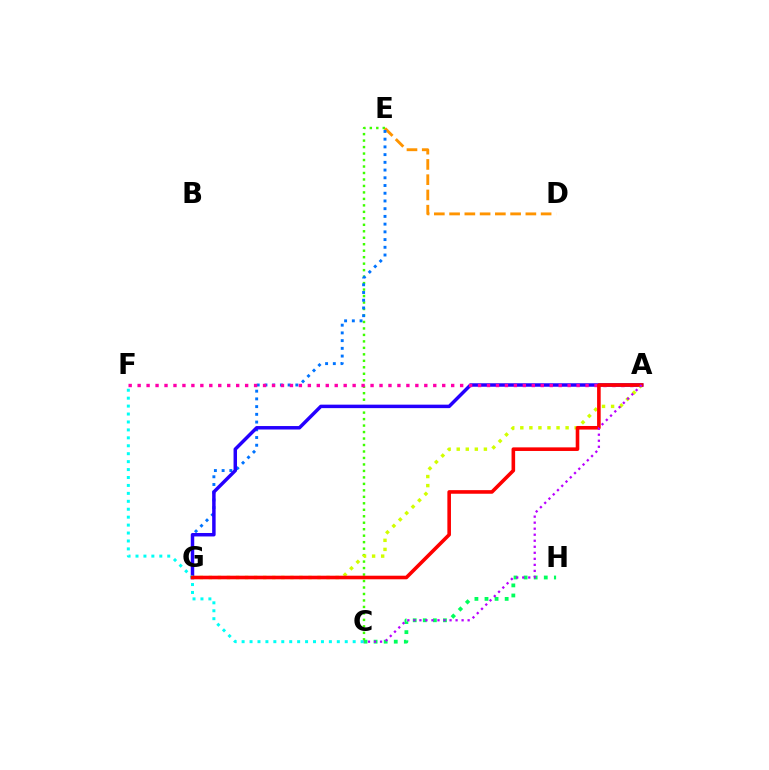{('C', 'H'): [{'color': '#00ff5c', 'line_style': 'dotted', 'thickness': 2.74}], ('C', 'E'): [{'color': '#3dff00', 'line_style': 'dotted', 'thickness': 1.76}], ('D', 'E'): [{'color': '#ff9400', 'line_style': 'dashed', 'thickness': 2.07}], ('E', 'G'): [{'color': '#0074ff', 'line_style': 'dotted', 'thickness': 2.1}], ('A', 'G'): [{'color': '#2500ff', 'line_style': 'solid', 'thickness': 2.5}, {'color': '#d1ff00', 'line_style': 'dotted', 'thickness': 2.46}, {'color': '#ff0000', 'line_style': 'solid', 'thickness': 2.59}], ('A', 'F'): [{'color': '#ff00ac', 'line_style': 'dotted', 'thickness': 2.43}], ('C', 'F'): [{'color': '#00fff6', 'line_style': 'dotted', 'thickness': 2.16}], ('A', 'C'): [{'color': '#b900ff', 'line_style': 'dotted', 'thickness': 1.64}]}